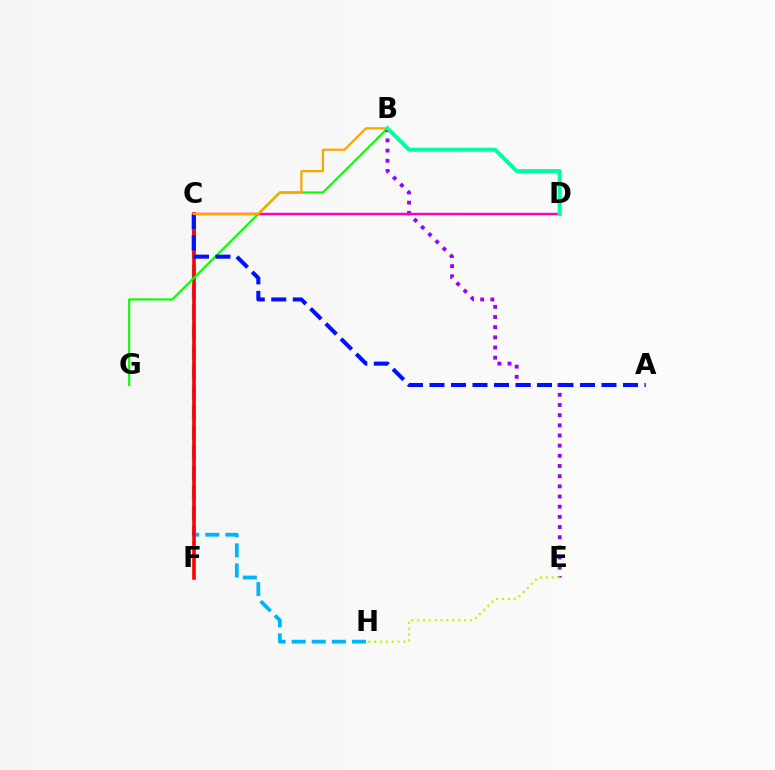{('C', 'H'): [{'color': '#00b5ff', 'line_style': 'dashed', 'thickness': 2.73}], ('C', 'F'): [{'color': '#ff0000', 'line_style': 'solid', 'thickness': 2.6}], ('B', 'G'): [{'color': '#08ff00', 'line_style': 'solid', 'thickness': 1.53}], ('B', 'E'): [{'color': '#9b00ff', 'line_style': 'dotted', 'thickness': 2.76}], ('A', 'C'): [{'color': '#0010ff', 'line_style': 'dashed', 'thickness': 2.92}], ('E', 'H'): [{'color': '#b3ff00', 'line_style': 'dotted', 'thickness': 1.59}], ('C', 'D'): [{'color': '#ff00bd', 'line_style': 'solid', 'thickness': 1.73}], ('B', 'C'): [{'color': '#ffa500', 'line_style': 'solid', 'thickness': 1.6}], ('B', 'D'): [{'color': '#00ff9d', 'line_style': 'solid', 'thickness': 2.9}]}